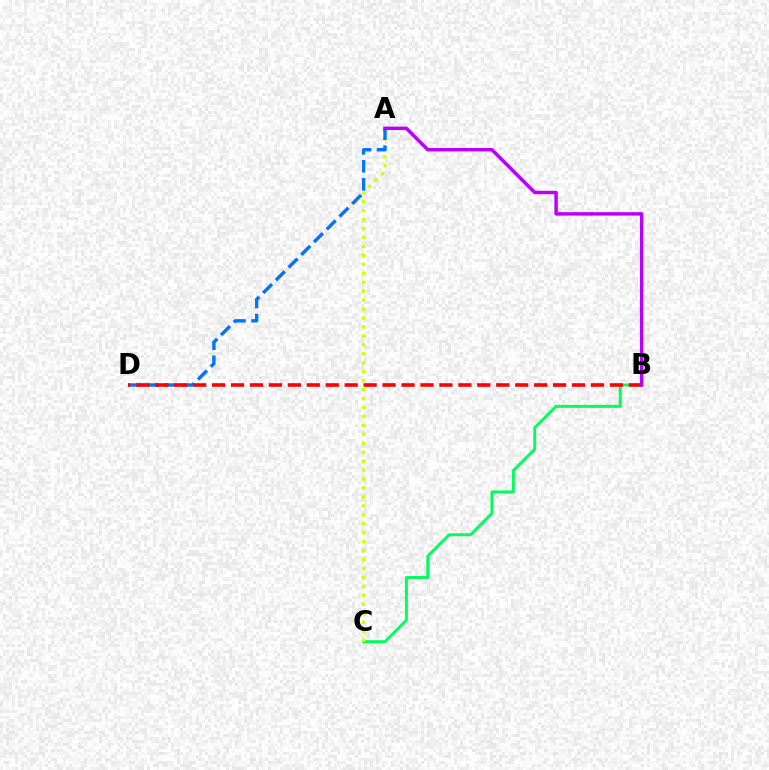{('B', 'C'): [{'color': '#00ff5c', 'line_style': 'solid', 'thickness': 2.12}], ('A', 'C'): [{'color': '#d1ff00', 'line_style': 'dotted', 'thickness': 2.43}], ('A', 'D'): [{'color': '#0074ff', 'line_style': 'dashed', 'thickness': 2.45}], ('B', 'D'): [{'color': '#ff0000', 'line_style': 'dashed', 'thickness': 2.57}], ('A', 'B'): [{'color': '#b900ff', 'line_style': 'solid', 'thickness': 2.48}]}